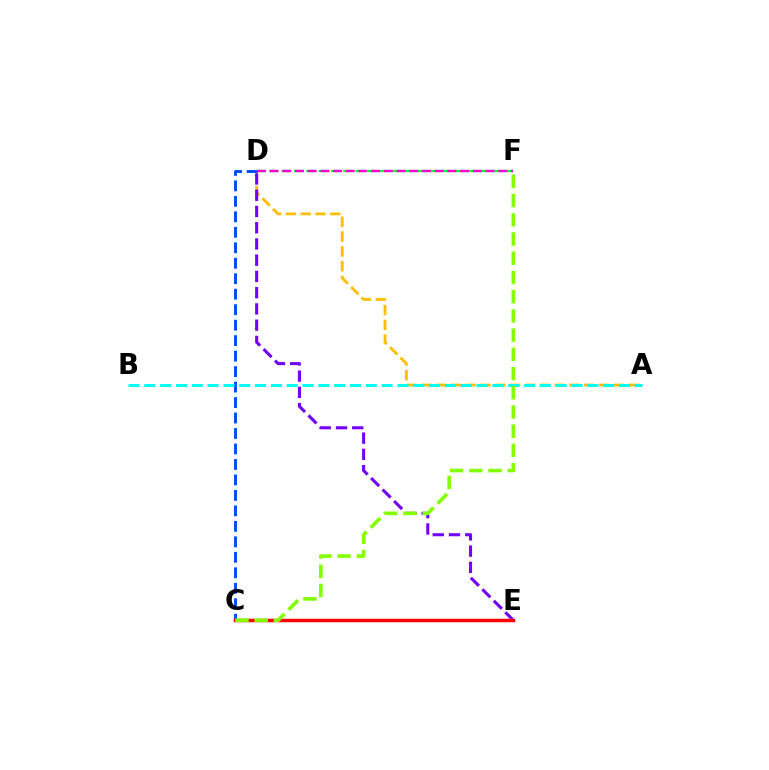{('A', 'D'): [{'color': '#ffbd00', 'line_style': 'dashed', 'thickness': 2.01}], ('D', 'F'): [{'color': '#00ff39', 'line_style': 'dashed', 'thickness': 1.67}, {'color': '#ff00cf', 'line_style': 'dashed', 'thickness': 1.73}], ('C', 'D'): [{'color': '#004bff', 'line_style': 'dashed', 'thickness': 2.1}], ('D', 'E'): [{'color': '#7200ff', 'line_style': 'dashed', 'thickness': 2.21}], ('C', 'E'): [{'color': '#ff0000', 'line_style': 'solid', 'thickness': 2.5}], ('A', 'B'): [{'color': '#00fff6', 'line_style': 'dashed', 'thickness': 2.15}], ('C', 'F'): [{'color': '#84ff00', 'line_style': 'dashed', 'thickness': 2.61}]}